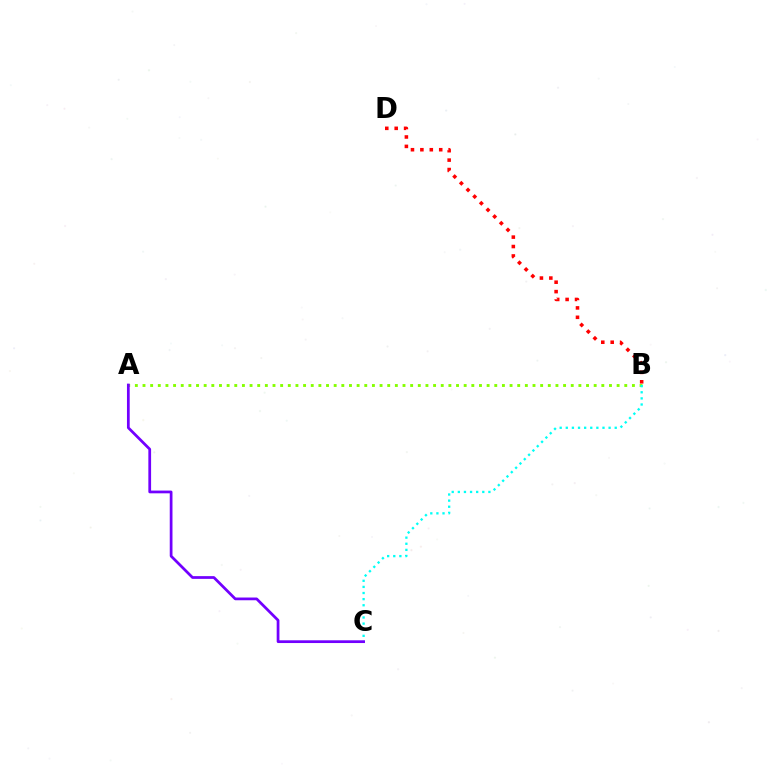{('A', 'B'): [{'color': '#84ff00', 'line_style': 'dotted', 'thickness': 2.08}], ('B', 'C'): [{'color': '#00fff6', 'line_style': 'dotted', 'thickness': 1.66}], ('A', 'C'): [{'color': '#7200ff', 'line_style': 'solid', 'thickness': 1.97}], ('B', 'D'): [{'color': '#ff0000', 'line_style': 'dotted', 'thickness': 2.56}]}